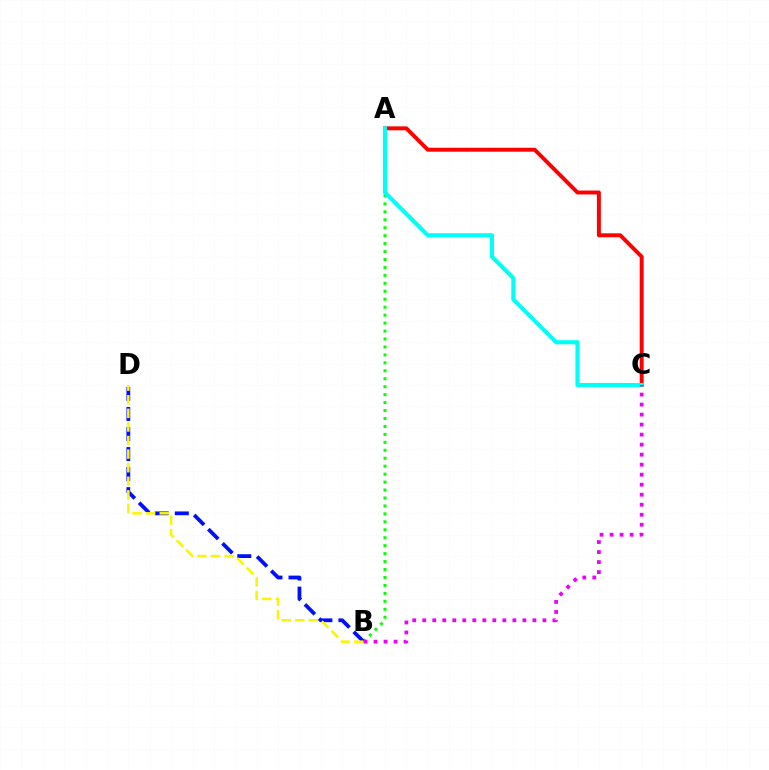{('A', 'B'): [{'color': '#08ff00', 'line_style': 'dotted', 'thickness': 2.16}], ('B', 'D'): [{'color': '#0010ff', 'line_style': 'dashed', 'thickness': 2.72}, {'color': '#fcf500', 'line_style': 'dashed', 'thickness': 1.85}], ('A', 'C'): [{'color': '#ff0000', 'line_style': 'solid', 'thickness': 2.84}, {'color': '#00fff6', 'line_style': 'solid', 'thickness': 2.95}], ('B', 'C'): [{'color': '#ee00ff', 'line_style': 'dotted', 'thickness': 2.72}]}